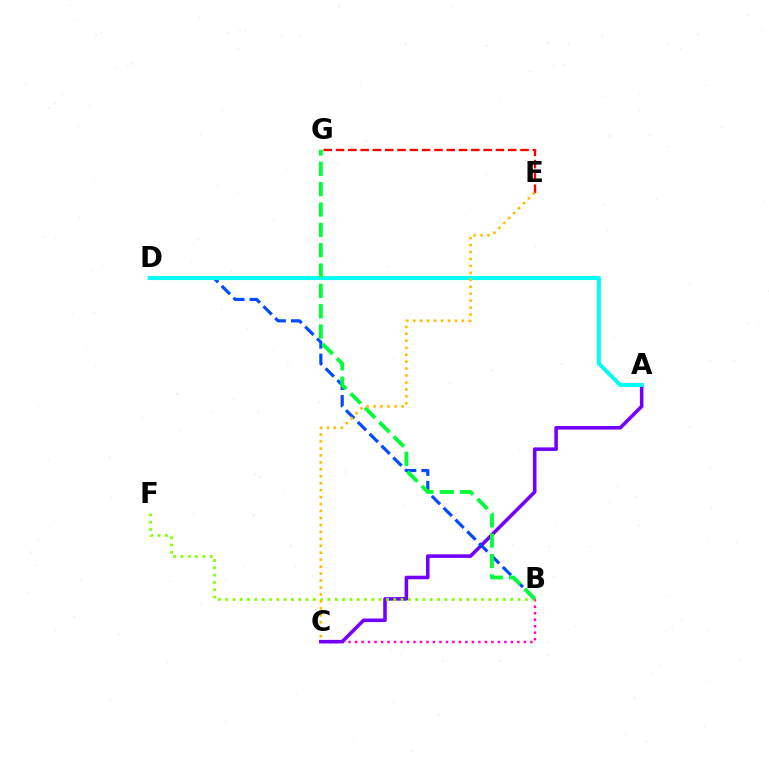{('B', 'C'): [{'color': '#ff00cf', 'line_style': 'dotted', 'thickness': 1.76}], ('A', 'C'): [{'color': '#7200ff', 'line_style': 'solid', 'thickness': 2.56}], ('B', 'F'): [{'color': '#84ff00', 'line_style': 'dotted', 'thickness': 1.99}], ('B', 'D'): [{'color': '#004bff', 'line_style': 'dashed', 'thickness': 2.27}], ('A', 'D'): [{'color': '#00fff6', 'line_style': 'solid', 'thickness': 2.87}], ('B', 'G'): [{'color': '#00ff39', 'line_style': 'dashed', 'thickness': 2.76}], ('E', 'G'): [{'color': '#ff0000', 'line_style': 'dashed', 'thickness': 1.67}], ('C', 'E'): [{'color': '#ffbd00', 'line_style': 'dotted', 'thickness': 1.89}]}